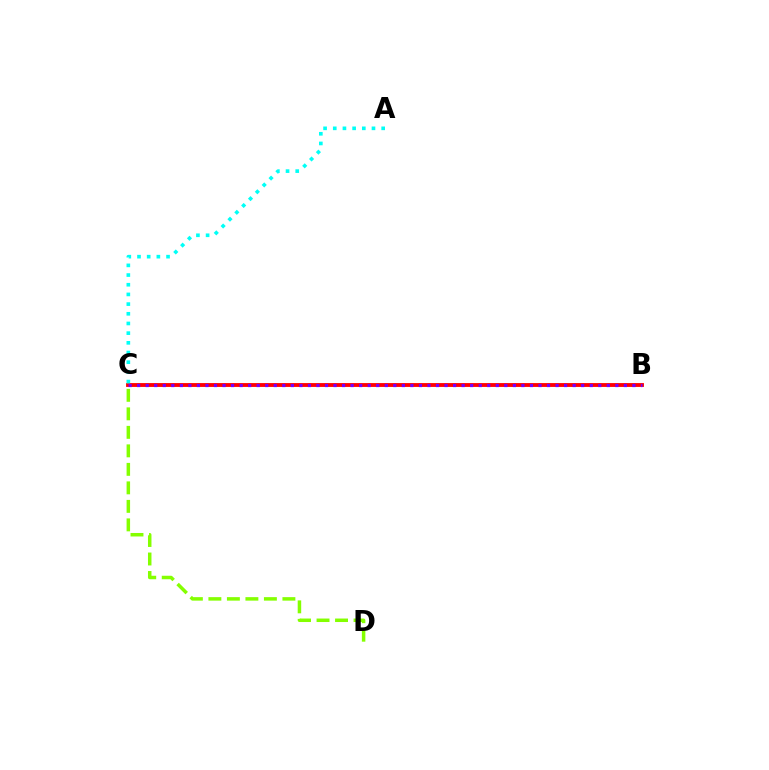{('B', 'C'): [{'color': '#ff0000', 'line_style': 'solid', 'thickness': 2.77}, {'color': '#7200ff', 'line_style': 'dotted', 'thickness': 2.32}], ('C', 'D'): [{'color': '#84ff00', 'line_style': 'dashed', 'thickness': 2.51}], ('A', 'C'): [{'color': '#00fff6', 'line_style': 'dotted', 'thickness': 2.63}]}